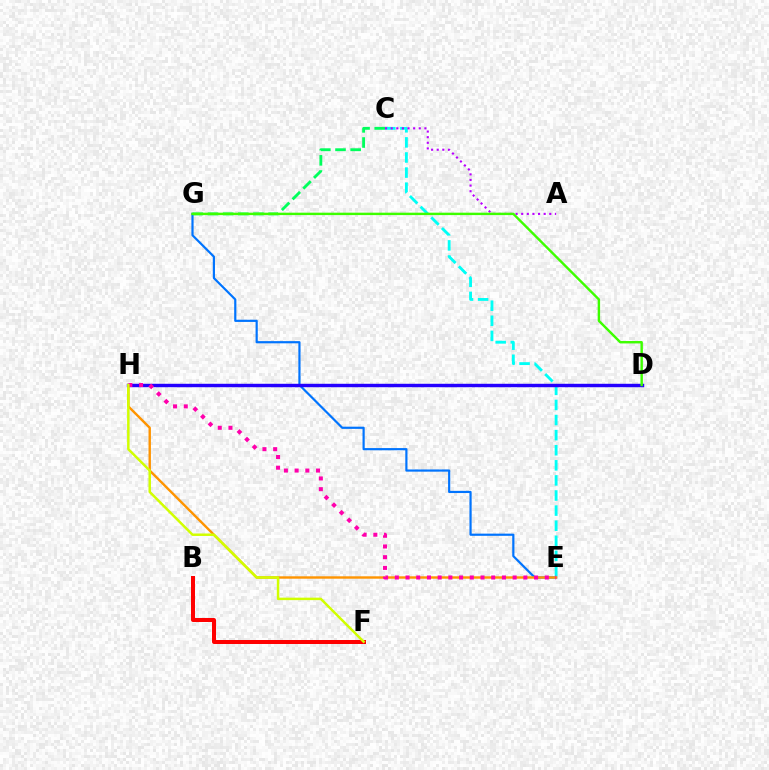{('C', 'E'): [{'color': '#00fff6', 'line_style': 'dashed', 'thickness': 2.05}], ('E', 'G'): [{'color': '#0074ff', 'line_style': 'solid', 'thickness': 1.57}], ('B', 'F'): [{'color': '#ff0000', 'line_style': 'solid', 'thickness': 2.88}], ('A', 'C'): [{'color': '#b900ff', 'line_style': 'dotted', 'thickness': 1.53}], ('E', 'H'): [{'color': '#ff9400', 'line_style': 'solid', 'thickness': 1.73}, {'color': '#ff00ac', 'line_style': 'dotted', 'thickness': 2.91}], ('D', 'H'): [{'color': '#2500ff', 'line_style': 'solid', 'thickness': 2.47}], ('C', 'G'): [{'color': '#00ff5c', 'line_style': 'dashed', 'thickness': 2.06}], ('F', 'H'): [{'color': '#d1ff00', 'line_style': 'solid', 'thickness': 1.78}], ('D', 'G'): [{'color': '#3dff00', 'line_style': 'solid', 'thickness': 1.74}]}